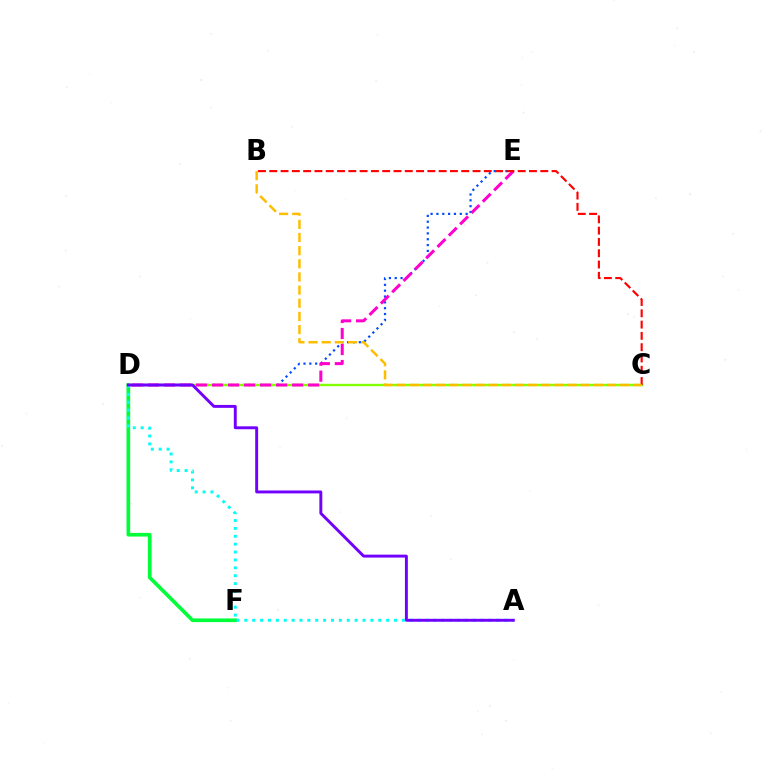{('D', 'E'): [{'color': '#004bff', 'line_style': 'dotted', 'thickness': 1.59}, {'color': '#ff00cf', 'line_style': 'dashed', 'thickness': 2.18}], ('C', 'D'): [{'color': '#84ff00', 'line_style': 'solid', 'thickness': 1.71}], ('D', 'F'): [{'color': '#00ff39', 'line_style': 'solid', 'thickness': 2.64}], ('A', 'D'): [{'color': '#00fff6', 'line_style': 'dotted', 'thickness': 2.14}, {'color': '#7200ff', 'line_style': 'solid', 'thickness': 2.11}], ('B', 'C'): [{'color': '#ff0000', 'line_style': 'dashed', 'thickness': 1.53}, {'color': '#ffbd00', 'line_style': 'dashed', 'thickness': 1.79}]}